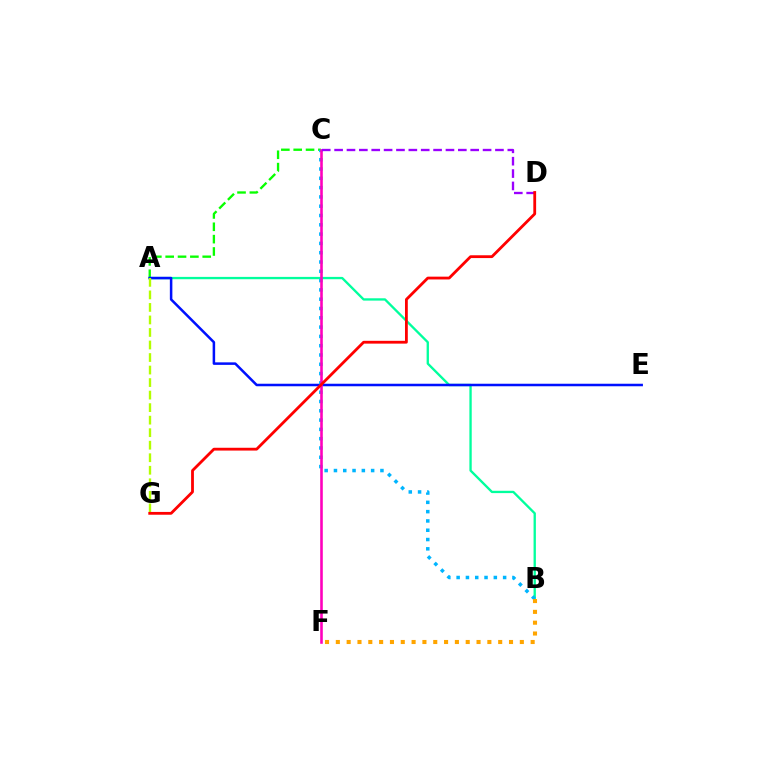{('A', 'C'): [{'color': '#08ff00', 'line_style': 'dashed', 'thickness': 1.68}], ('A', 'B'): [{'color': '#00ff9d', 'line_style': 'solid', 'thickness': 1.67}], ('A', 'E'): [{'color': '#0010ff', 'line_style': 'solid', 'thickness': 1.82}], ('B', 'C'): [{'color': '#00b5ff', 'line_style': 'dotted', 'thickness': 2.53}], ('C', 'F'): [{'color': '#ff00bd', 'line_style': 'solid', 'thickness': 1.87}], ('C', 'D'): [{'color': '#9b00ff', 'line_style': 'dashed', 'thickness': 1.68}], ('A', 'G'): [{'color': '#b3ff00', 'line_style': 'dashed', 'thickness': 1.7}], ('B', 'F'): [{'color': '#ffa500', 'line_style': 'dotted', 'thickness': 2.94}], ('D', 'G'): [{'color': '#ff0000', 'line_style': 'solid', 'thickness': 2.02}]}